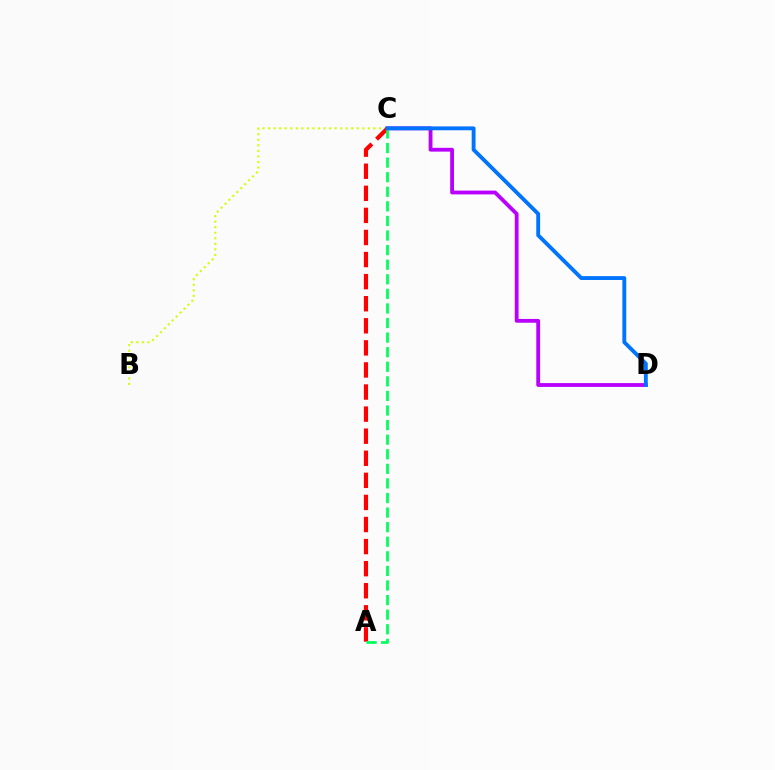{('C', 'D'): [{'color': '#b900ff', 'line_style': 'solid', 'thickness': 2.74}, {'color': '#0074ff', 'line_style': 'solid', 'thickness': 2.78}], ('B', 'C'): [{'color': '#d1ff00', 'line_style': 'dotted', 'thickness': 1.51}], ('A', 'C'): [{'color': '#ff0000', 'line_style': 'dashed', 'thickness': 3.0}, {'color': '#00ff5c', 'line_style': 'dashed', 'thickness': 1.98}]}